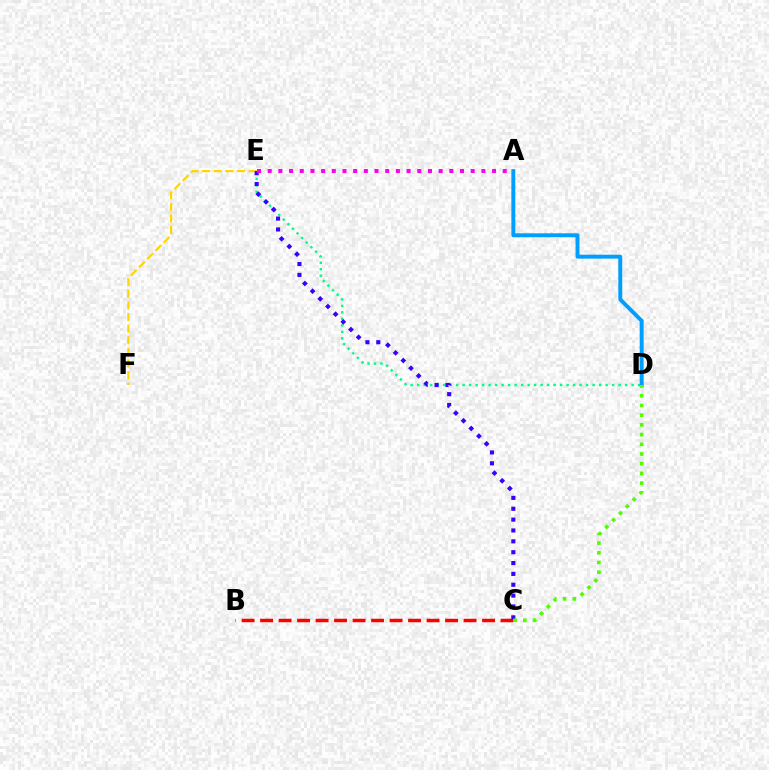{('E', 'F'): [{'color': '#ffd500', 'line_style': 'dashed', 'thickness': 1.58}], ('D', 'E'): [{'color': '#00ff86', 'line_style': 'dotted', 'thickness': 1.77}], ('B', 'C'): [{'color': '#ff0000', 'line_style': 'dashed', 'thickness': 2.51}], ('A', 'D'): [{'color': '#009eff', 'line_style': 'solid', 'thickness': 2.83}], ('C', 'E'): [{'color': '#3700ff', 'line_style': 'dotted', 'thickness': 2.95}], ('A', 'E'): [{'color': '#ff00ed', 'line_style': 'dotted', 'thickness': 2.9}], ('C', 'D'): [{'color': '#4fff00', 'line_style': 'dotted', 'thickness': 2.64}]}